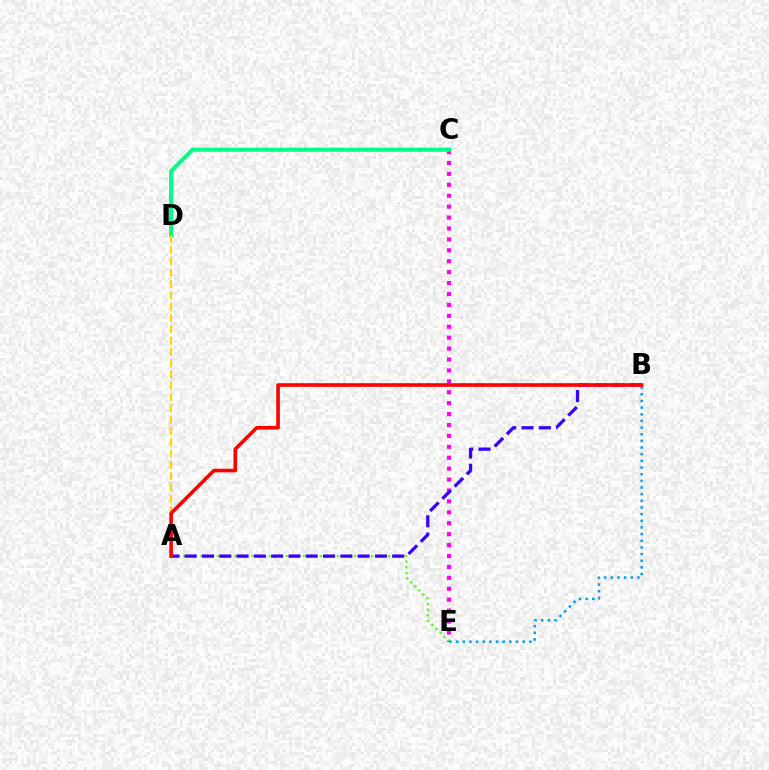{('A', 'E'): [{'color': '#4fff00', 'line_style': 'dotted', 'thickness': 1.55}], ('C', 'E'): [{'color': '#ff00ed', 'line_style': 'dotted', 'thickness': 2.97}], ('C', 'D'): [{'color': '#00ff86', 'line_style': 'solid', 'thickness': 2.95}], ('A', 'B'): [{'color': '#3700ff', 'line_style': 'dashed', 'thickness': 2.35}, {'color': '#ff0000', 'line_style': 'solid', 'thickness': 2.6}], ('A', 'D'): [{'color': '#ffd500', 'line_style': 'dashed', 'thickness': 1.53}], ('B', 'E'): [{'color': '#009eff', 'line_style': 'dotted', 'thickness': 1.81}]}